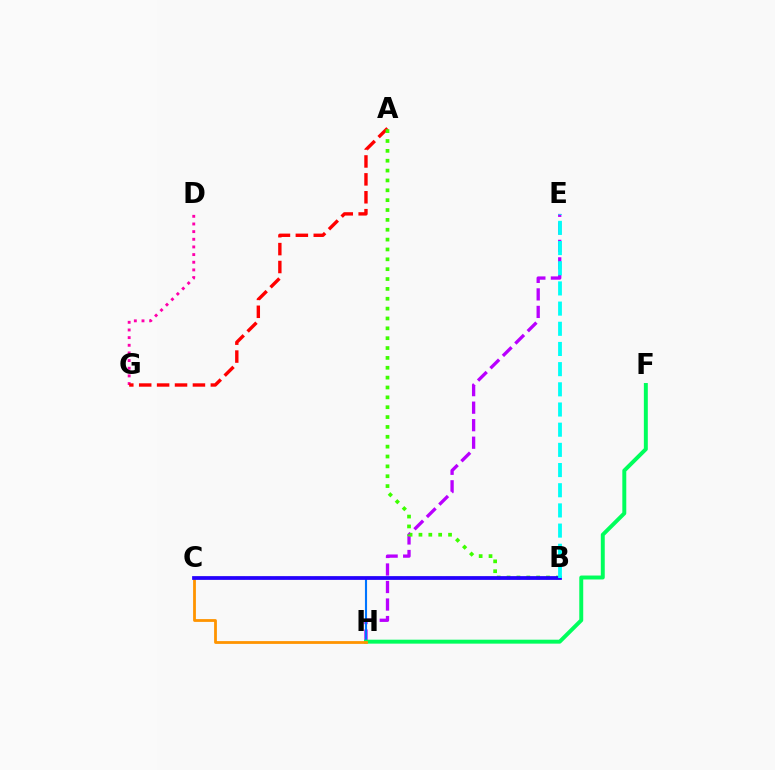{('D', 'G'): [{'color': '#ff00ac', 'line_style': 'dotted', 'thickness': 2.08}], ('E', 'H'): [{'color': '#b900ff', 'line_style': 'dashed', 'thickness': 2.38}], ('B', 'H'): [{'color': '#0074ff', 'line_style': 'solid', 'thickness': 1.53}], ('A', 'G'): [{'color': '#ff0000', 'line_style': 'dashed', 'thickness': 2.43}], ('B', 'C'): [{'color': '#d1ff00', 'line_style': 'dashed', 'thickness': 1.78}, {'color': '#2500ff', 'line_style': 'solid', 'thickness': 2.7}], ('A', 'B'): [{'color': '#3dff00', 'line_style': 'dotted', 'thickness': 2.68}], ('F', 'H'): [{'color': '#00ff5c', 'line_style': 'solid', 'thickness': 2.84}], ('C', 'H'): [{'color': '#ff9400', 'line_style': 'solid', 'thickness': 2.01}], ('B', 'E'): [{'color': '#00fff6', 'line_style': 'dashed', 'thickness': 2.74}]}